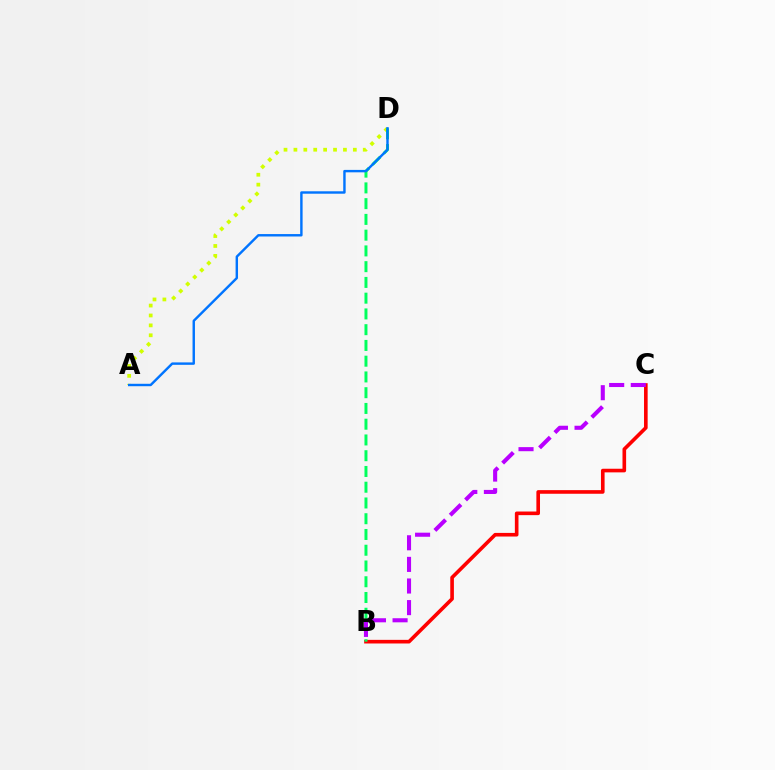{('B', 'C'): [{'color': '#ff0000', 'line_style': 'solid', 'thickness': 2.61}, {'color': '#b900ff', 'line_style': 'dashed', 'thickness': 2.94}], ('A', 'D'): [{'color': '#d1ff00', 'line_style': 'dotted', 'thickness': 2.69}, {'color': '#0074ff', 'line_style': 'solid', 'thickness': 1.74}], ('B', 'D'): [{'color': '#00ff5c', 'line_style': 'dashed', 'thickness': 2.14}]}